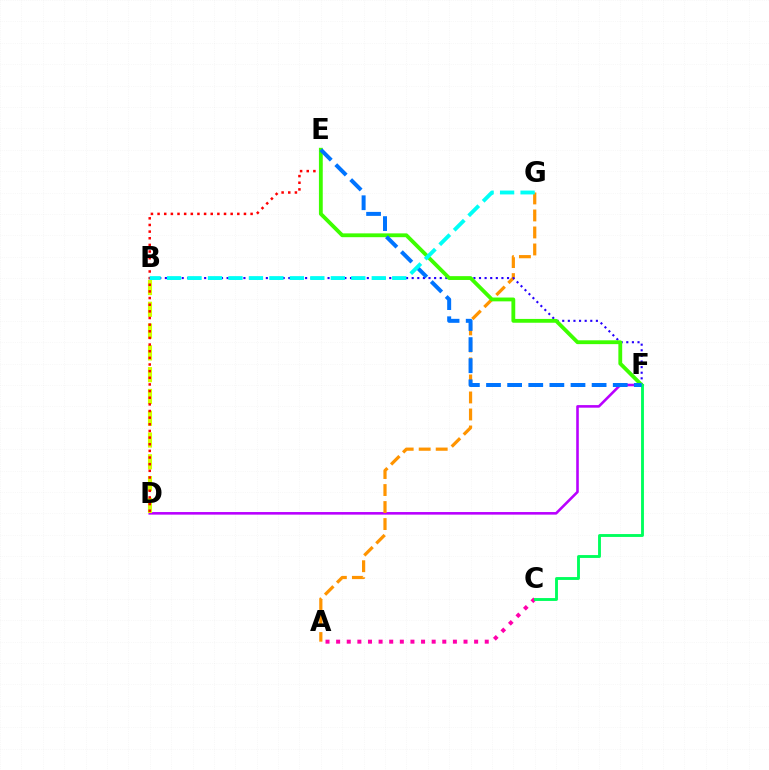{('D', 'F'): [{'color': '#b900ff', 'line_style': 'solid', 'thickness': 1.86}], ('B', 'D'): [{'color': '#d1ff00', 'line_style': 'dashed', 'thickness': 2.96}], ('A', 'C'): [{'color': '#ff00ac', 'line_style': 'dotted', 'thickness': 2.88}], ('A', 'G'): [{'color': '#ff9400', 'line_style': 'dashed', 'thickness': 2.31}], ('D', 'E'): [{'color': '#ff0000', 'line_style': 'dotted', 'thickness': 1.81}], ('B', 'F'): [{'color': '#2500ff', 'line_style': 'dotted', 'thickness': 1.52}], ('E', 'F'): [{'color': '#3dff00', 'line_style': 'solid', 'thickness': 2.75}, {'color': '#0074ff', 'line_style': 'dashed', 'thickness': 2.87}], ('C', 'F'): [{'color': '#00ff5c', 'line_style': 'solid', 'thickness': 2.07}], ('B', 'G'): [{'color': '#00fff6', 'line_style': 'dashed', 'thickness': 2.78}]}